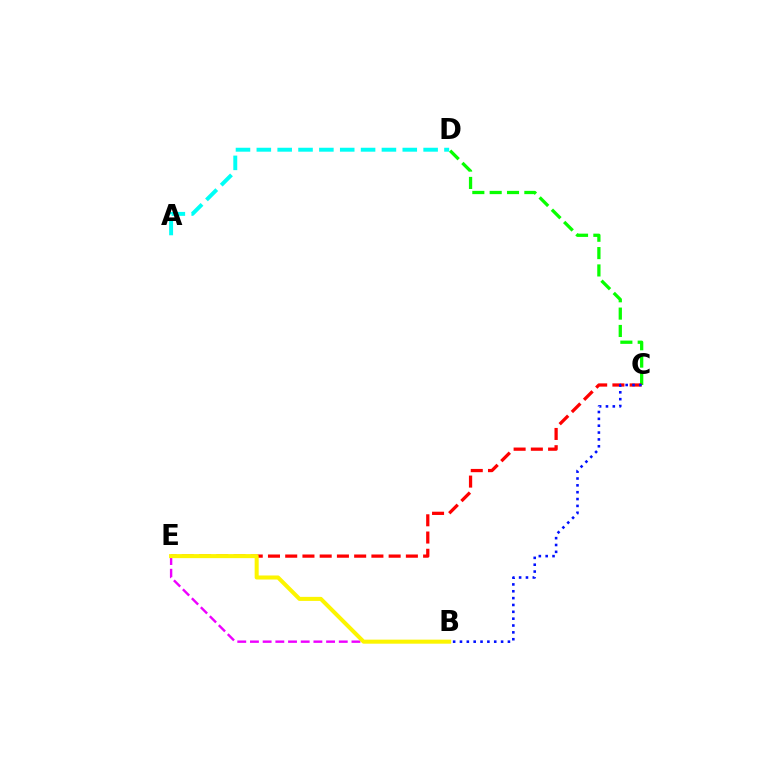{('B', 'E'): [{'color': '#ee00ff', 'line_style': 'dashed', 'thickness': 1.72}, {'color': '#fcf500', 'line_style': 'solid', 'thickness': 2.9}], ('A', 'D'): [{'color': '#00fff6', 'line_style': 'dashed', 'thickness': 2.83}], ('C', 'D'): [{'color': '#08ff00', 'line_style': 'dashed', 'thickness': 2.36}], ('C', 'E'): [{'color': '#ff0000', 'line_style': 'dashed', 'thickness': 2.34}], ('B', 'C'): [{'color': '#0010ff', 'line_style': 'dotted', 'thickness': 1.86}]}